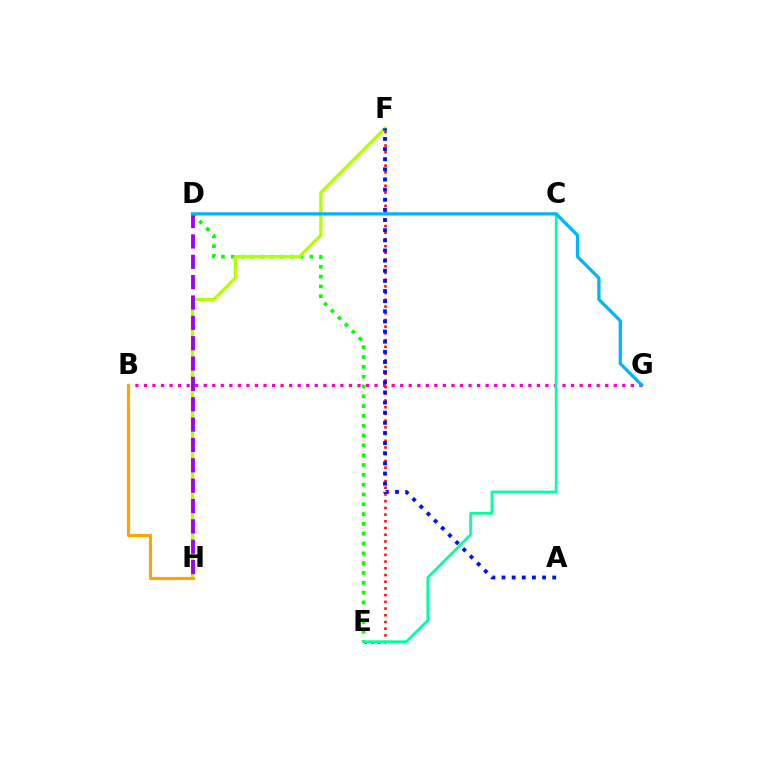{('D', 'E'): [{'color': '#08ff00', 'line_style': 'dotted', 'thickness': 2.67}], ('B', 'G'): [{'color': '#ff00bd', 'line_style': 'dotted', 'thickness': 2.32}], ('E', 'F'): [{'color': '#ff0000', 'line_style': 'dotted', 'thickness': 1.82}], ('F', 'H'): [{'color': '#b3ff00', 'line_style': 'solid', 'thickness': 2.36}], ('D', 'H'): [{'color': '#9b00ff', 'line_style': 'dashed', 'thickness': 2.76}], ('C', 'E'): [{'color': '#00ff9d', 'line_style': 'solid', 'thickness': 1.93}], ('A', 'F'): [{'color': '#0010ff', 'line_style': 'dotted', 'thickness': 2.75}], ('B', 'H'): [{'color': '#ffa500', 'line_style': 'solid', 'thickness': 2.27}], ('D', 'G'): [{'color': '#00b5ff', 'line_style': 'solid', 'thickness': 2.35}]}